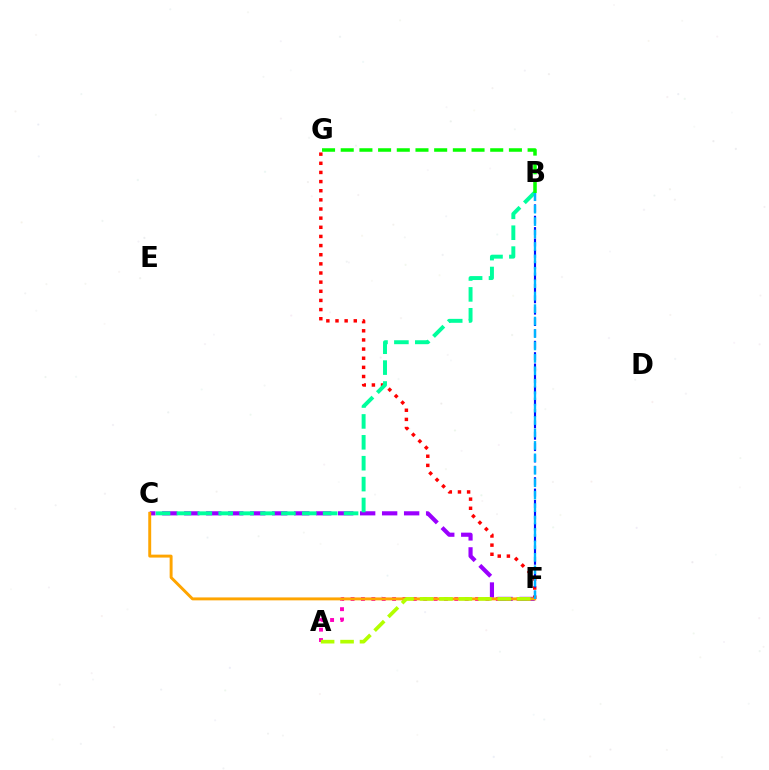{('C', 'F'): [{'color': '#9b00ff', 'line_style': 'dashed', 'thickness': 2.99}, {'color': '#ffa500', 'line_style': 'solid', 'thickness': 2.11}], ('F', 'G'): [{'color': '#ff0000', 'line_style': 'dotted', 'thickness': 2.48}], ('B', 'F'): [{'color': '#0010ff', 'line_style': 'dashed', 'thickness': 1.54}, {'color': '#00b5ff', 'line_style': 'dashed', 'thickness': 1.69}], ('A', 'F'): [{'color': '#ff00bd', 'line_style': 'dotted', 'thickness': 2.82}, {'color': '#b3ff00', 'line_style': 'dashed', 'thickness': 2.64}], ('B', 'C'): [{'color': '#00ff9d', 'line_style': 'dashed', 'thickness': 2.84}], ('B', 'G'): [{'color': '#08ff00', 'line_style': 'dashed', 'thickness': 2.54}]}